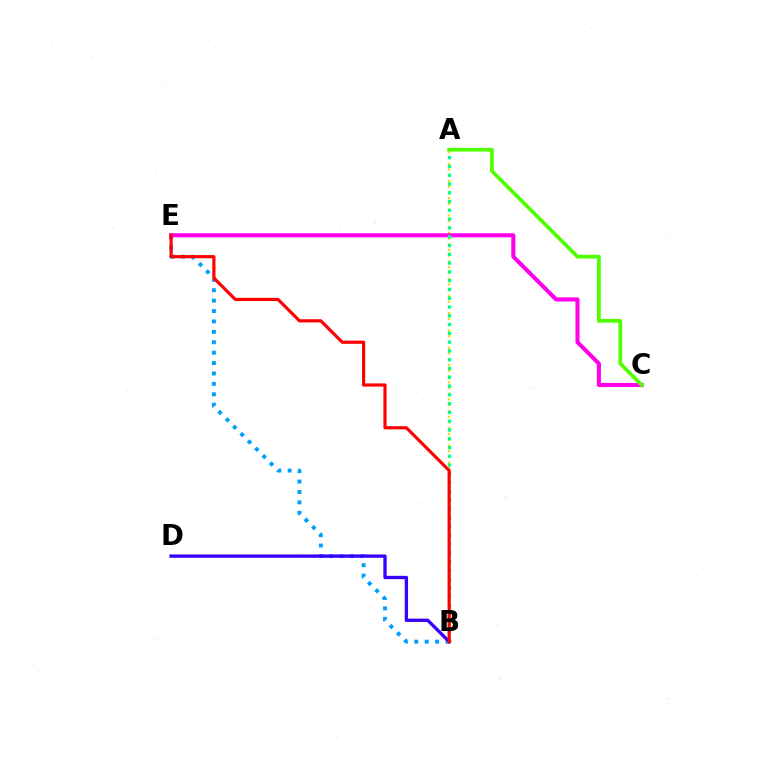{('A', 'B'): [{'color': '#ffd500', 'line_style': 'dotted', 'thickness': 1.56}, {'color': '#00ff86', 'line_style': 'dotted', 'thickness': 2.39}], ('B', 'E'): [{'color': '#009eff', 'line_style': 'dotted', 'thickness': 2.83}, {'color': '#ff0000', 'line_style': 'solid', 'thickness': 2.29}], ('C', 'E'): [{'color': '#ff00ed', 'line_style': 'solid', 'thickness': 2.95}], ('A', 'C'): [{'color': '#4fff00', 'line_style': 'solid', 'thickness': 2.68}], ('B', 'D'): [{'color': '#3700ff', 'line_style': 'solid', 'thickness': 2.4}]}